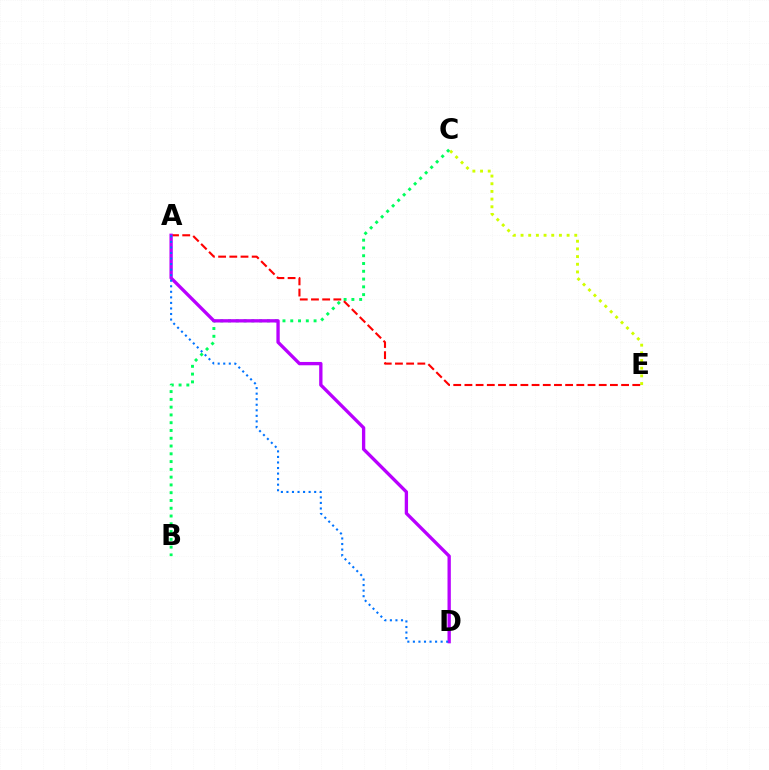{('C', 'E'): [{'color': '#d1ff00', 'line_style': 'dotted', 'thickness': 2.09}], ('B', 'C'): [{'color': '#00ff5c', 'line_style': 'dotted', 'thickness': 2.11}], ('A', 'E'): [{'color': '#ff0000', 'line_style': 'dashed', 'thickness': 1.52}], ('A', 'D'): [{'color': '#b900ff', 'line_style': 'solid', 'thickness': 2.39}, {'color': '#0074ff', 'line_style': 'dotted', 'thickness': 1.51}]}